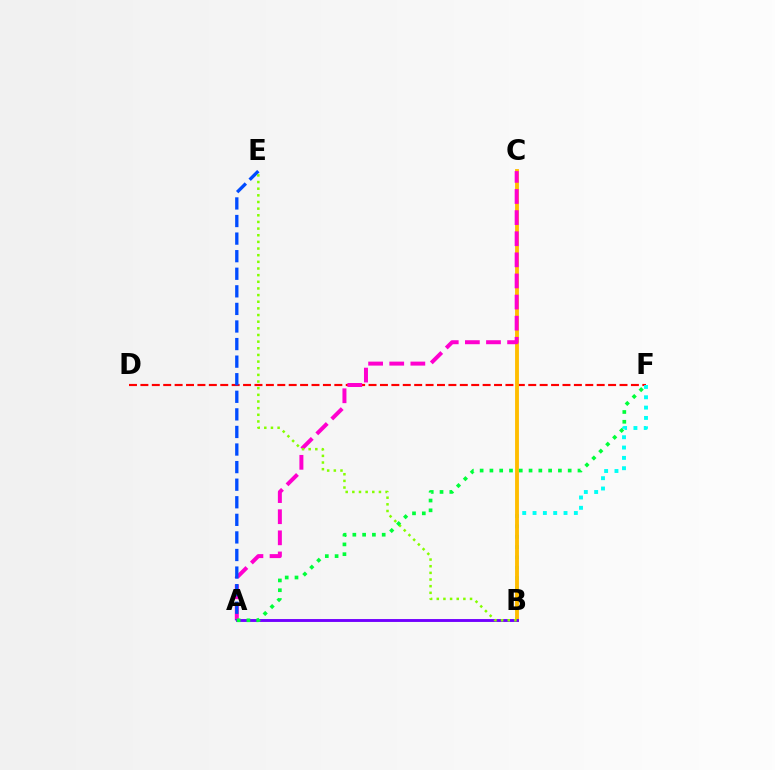{('D', 'F'): [{'color': '#ff0000', 'line_style': 'dashed', 'thickness': 1.55}], ('B', 'F'): [{'color': '#00fff6', 'line_style': 'dotted', 'thickness': 2.81}], ('B', 'C'): [{'color': '#ffbd00', 'line_style': 'solid', 'thickness': 2.78}], ('A', 'B'): [{'color': '#7200ff', 'line_style': 'solid', 'thickness': 2.08}], ('A', 'C'): [{'color': '#ff00cf', 'line_style': 'dashed', 'thickness': 2.87}], ('A', 'E'): [{'color': '#004bff', 'line_style': 'dashed', 'thickness': 2.39}], ('B', 'E'): [{'color': '#84ff00', 'line_style': 'dotted', 'thickness': 1.81}], ('A', 'F'): [{'color': '#00ff39', 'line_style': 'dotted', 'thickness': 2.66}]}